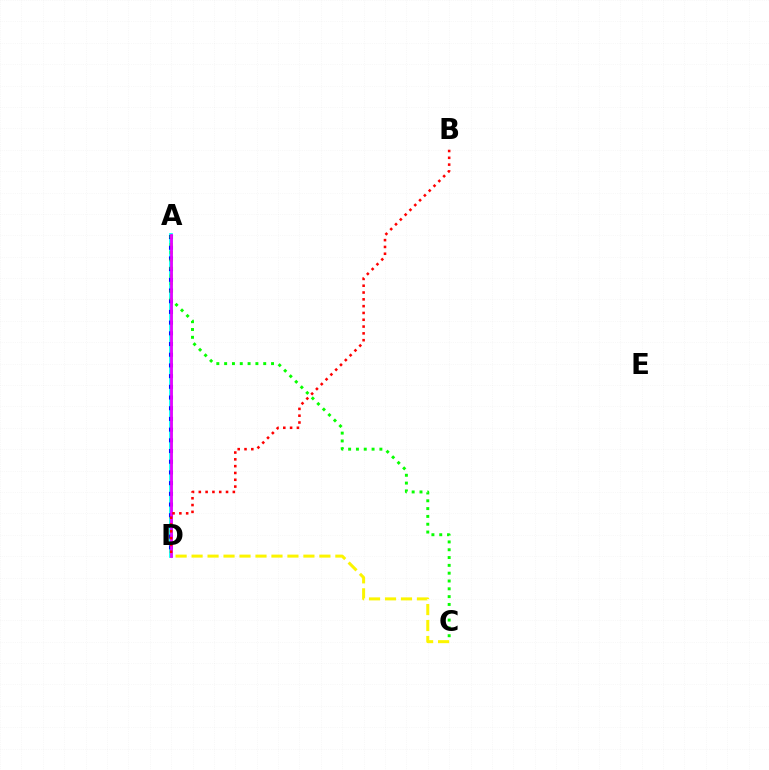{('A', 'D'): [{'color': '#00fff6', 'line_style': 'solid', 'thickness': 2.72}, {'color': '#0010ff', 'line_style': 'dotted', 'thickness': 2.91}, {'color': '#ee00ff', 'line_style': 'solid', 'thickness': 1.99}], ('A', 'C'): [{'color': '#08ff00', 'line_style': 'dotted', 'thickness': 2.12}], ('C', 'D'): [{'color': '#fcf500', 'line_style': 'dashed', 'thickness': 2.17}], ('B', 'D'): [{'color': '#ff0000', 'line_style': 'dotted', 'thickness': 1.85}]}